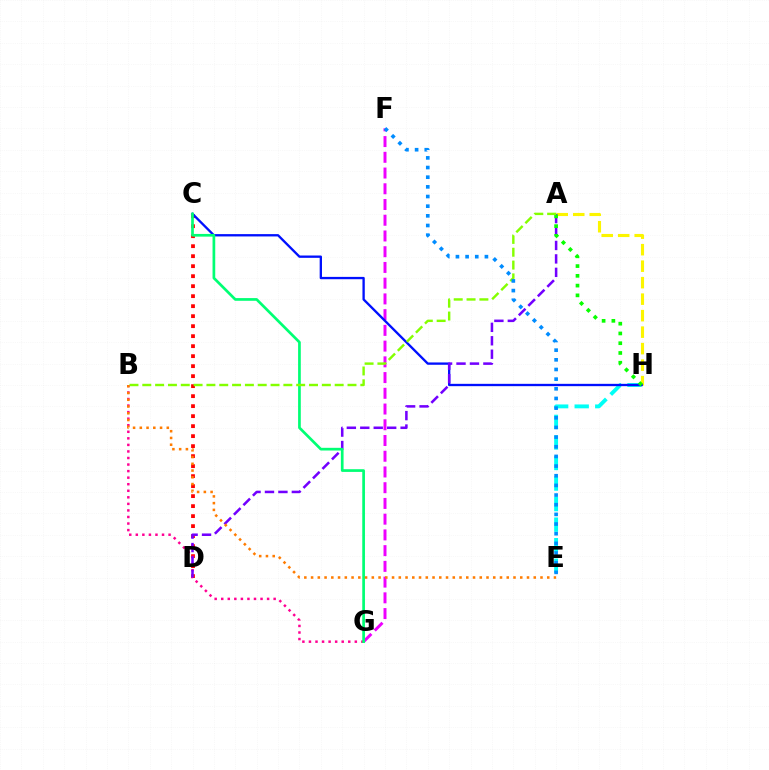{('E', 'H'): [{'color': '#00fff6', 'line_style': 'dashed', 'thickness': 2.79}], ('F', 'G'): [{'color': '#ee00ff', 'line_style': 'dashed', 'thickness': 2.14}], ('A', 'H'): [{'color': '#fcf500', 'line_style': 'dashed', 'thickness': 2.24}, {'color': '#08ff00', 'line_style': 'dotted', 'thickness': 2.65}], ('C', 'D'): [{'color': '#ff0000', 'line_style': 'dotted', 'thickness': 2.72}], ('B', 'G'): [{'color': '#ff0094', 'line_style': 'dotted', 'thickness': 1.78}], ('C', 'H'): [{'color': '#0010ff', 'line_style': 'solid', 'thickness': 1.68}], ('A', 'D'): [{'color': '#7200ff', 'line_style': 'dashed', 'thickness': 1.83}], ('C', 'G'): [{'color': '#00ff74', 'line_style': 'solid', 'thickness': 1.94}], ('A', 'B'): [{'color': '#84ff00', 'line_style': 'dashed', 'thickness': 1.74}], ('E', 'F'): [{'color': '#008cff', 'line_style': 'dotted', 'thickness': 2.62}], ('B', 'E'): [{'color': '#ff7c00', 'line_style': 'dotted', 'thickness': 1.83}]}